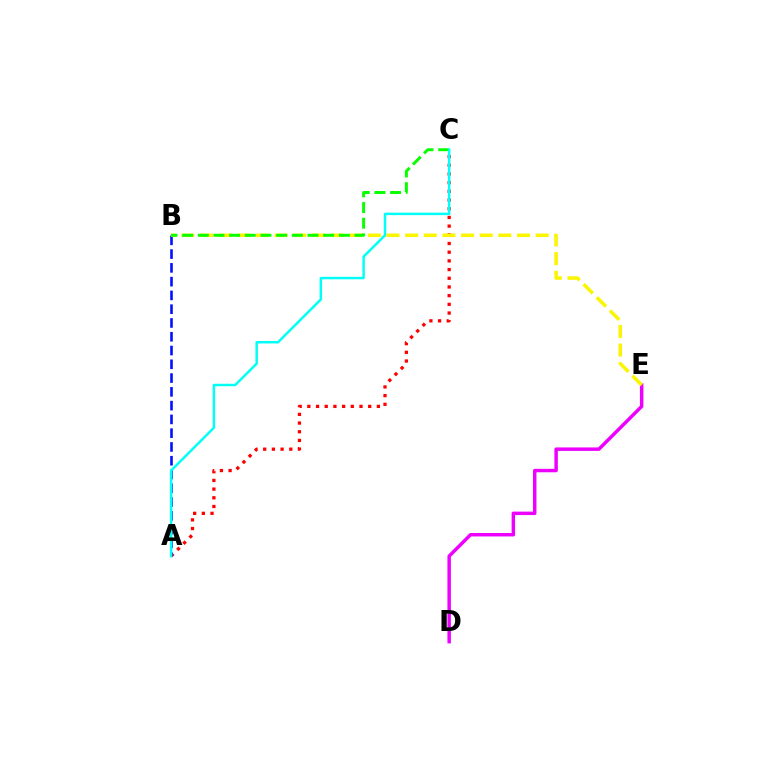{('A', 'C'): [{'color': '#ff0000', 'line_style': 'dotted', 'thickness': 2.36}, {'color': '#00fff6', 'line_style': 'solid', 'thickness': 1.77}], ('A', 'B'): [{'color': '#0010ff', 'line_style': 'dashed', 'thickness': 1.87}], ('D', 'E'): [{'color': '#ee00ff', 'line_style': 'solid', 'thickness': 2.49}], ('B', 'E'): [{'color': '#fcf500', 'line_style': 'dashed', 'thickness': 2.53}], ('B', 'C'): [{'color': '#08ff00', 'line_style': 'dashed', 'thickness': 2.13}]}